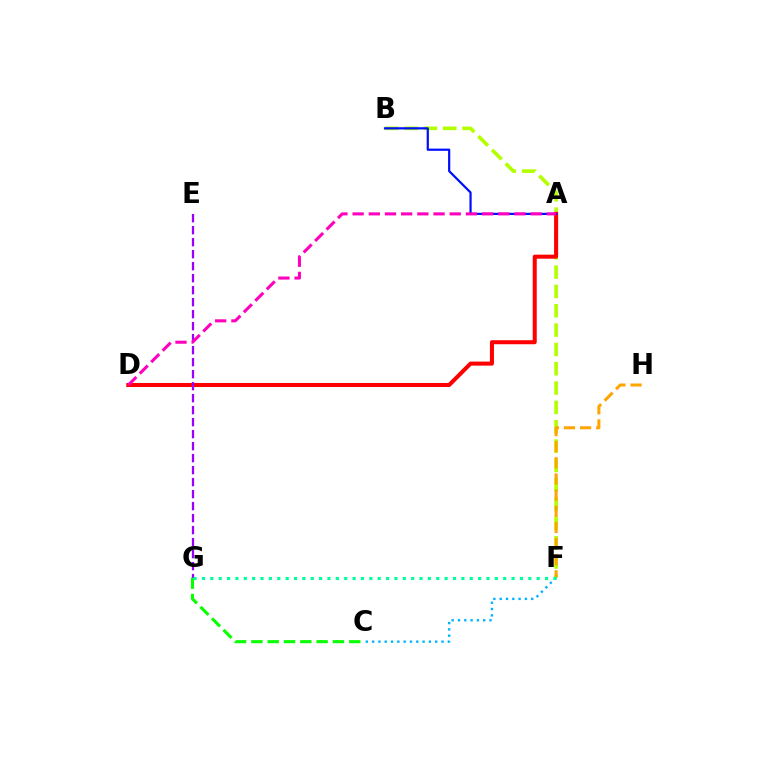{('C', 'G'): [{'color': '#08ff00', 'line_style': 'dashed', 'thickness': 2.22}], ('B', 'F'): [{'color': '#b3ff00', 'line_style': 'dashed', 'thickness': 2.63}], ('A', 'D'): [{'color': '#ff0000', 'line_style': 'solid', 'thickness': 2.91}, {'color': '#ff00bd', 'line_style': 'dashed', 'thickness': 2.2}], ('A', 'B'): [{'color': '#0010ff', 'line_style': 'solid', 'thickness': 1.59}], ('E', 'G'): [{'color': '#9b00ff', 'line_style': 'dashed', 'thickness': 1.63}], ('F', 'H'): [{'color': '#ffa500', 'line_style': 'dashed', 'thickness': 2.19}], ('C', 'F'): [{'color': '#00b5ff', 'line_style': 'dotted', 'thickness': 1.71}], ('F', 'G'): [{'color': '#00ff9d', 'line_style': 'dotted', 'thickness': 2.27}]}